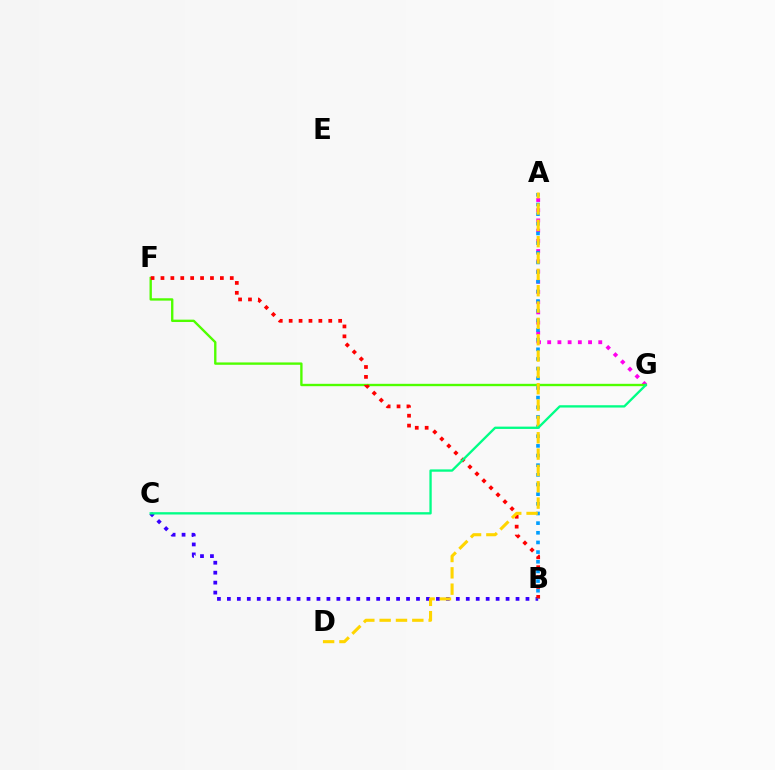{('A', 'G'): [{'color': '#ff00ed', 'line_style': 'dotted', 'thickness': 2.78}], ('F', 'G'): [{'color': '#4fff00', 'line_style': 'solid', 'thickness': 1.7}], ('B', 'C'): [{'color': '#3700ff', 'line_style': 'dotted', 'thickness': 2.7}], ('B', 'F'): [{'color': '#ff0000', 'line_style': 'dotted', 'thickness': 2.69}], ('A', 'B'): [{'color': '#009eff', 'line_style': 'dotted', 'thickness': 2.62}], ('A', 'D'): [{'color': '#ffd500', 'line_style': 'dashed', 'thickness': 2.22}], ('C', 'G'): [{'color': '#00ff86', 'line_style': 'solid', 'thickness': 1.67}]}